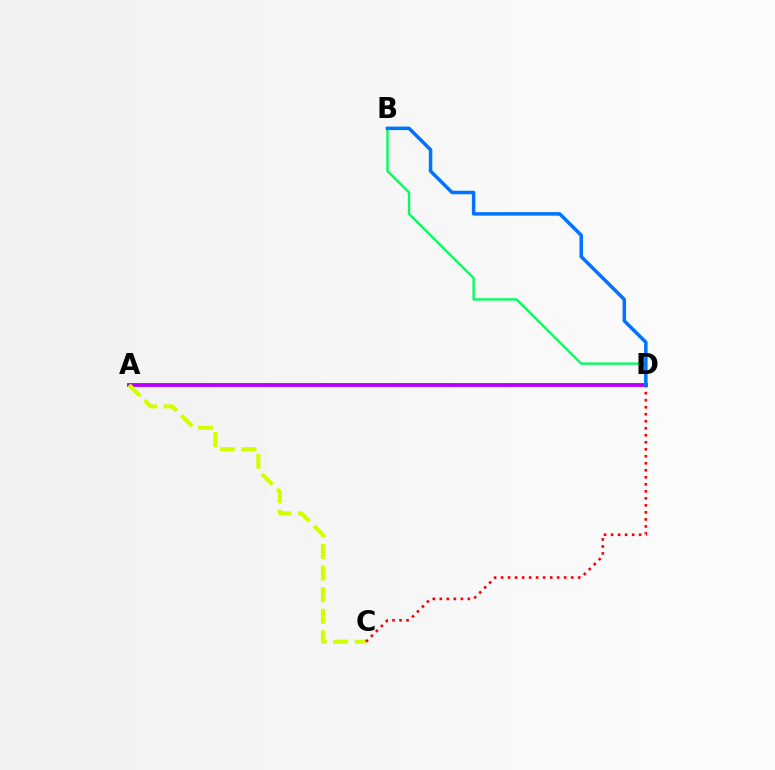{('A', 'D'): [{'color': '#b900ff', 'line_style': 'solid', 'thickness': 2.78}], ('B', 'D'): [{'color': '#00ff5c', 'line_style': 'solid', 'thickness': 1.7}, {'color': '#0074ff', 'line_style': 'solid', 'thickness': 2.53}], ('A', 'C'): [{'color': '#d1ff00', 'line_style': 'dashed', 'thickness': 2.93}], ('C', 'D'): [{'color': '#ff0000', 'line_style': 'dotted', 'thickness': 1.9}]}